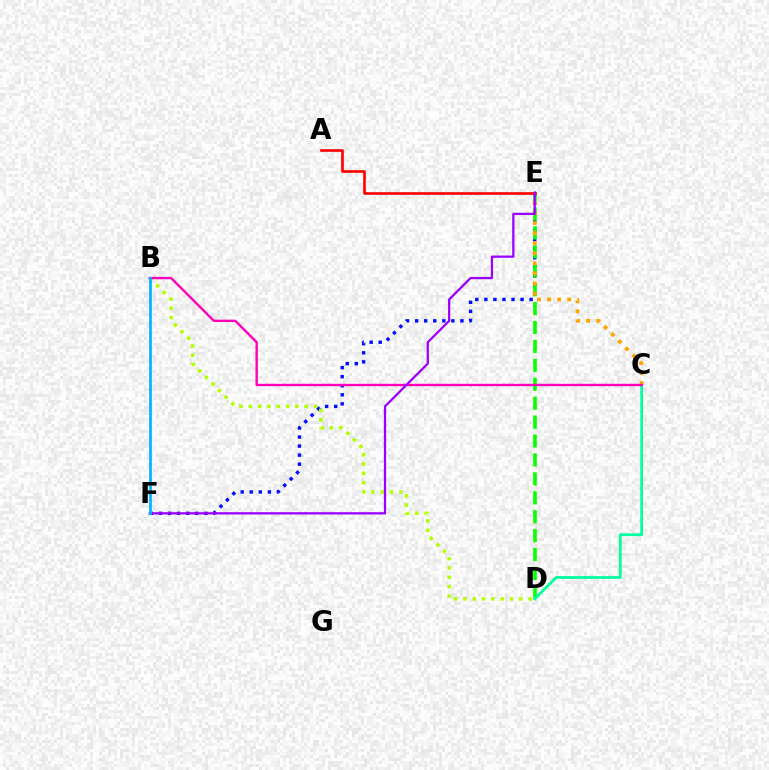{('E', 'F'): [{'color': '#0010ff', 'line_style': 'dotted', 'thickness': 2.46}, {'color': '#9b00ff', 'line_style': 'solid', 'thickness': 1.63}], ('D', 'E'): [{'color': '#08ff00', 'line_style': 'dashed', 'thickness': 2.57}], ('C', 'D'): [{'color': '#00ff9d', 'line_style': 'solid', 'thickness': 1.98}], ('C', 'E'): [{'color': '#ffa500', 'line_style': 'dotted', 'thickness': 2.74}], ('A', 'E'): [{'color': '#ff0000', 'line_style': 'solid', 'thickness': 1.91}], ('B', 'D'): [{'color': '#b3ff00', 'line_style': 'dotted', 'thickness': 2.53}], ('B', 'C'): [{'color': '#ff00bd', 'line_style': 'solid', 'thickness': 1.71}], ('B', 'F'): [{'color': '#00b5ff', 'line_style': 'solid', 'thickness': 1.96}]}